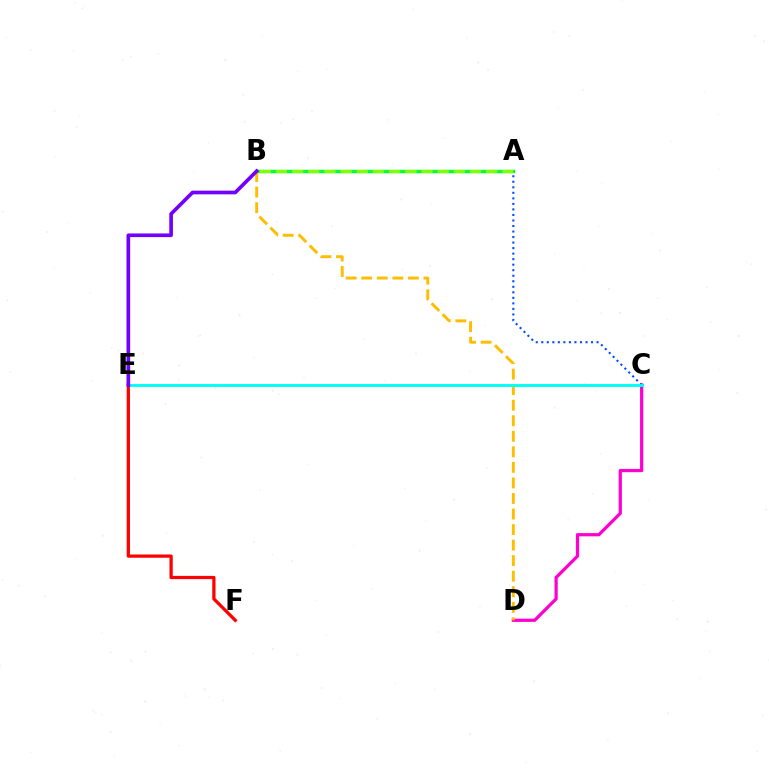{('A', 'B'): [{'color': '#00ff39', 'line_style': 'solid', 'thickness': 2.49}, {'color': '#84ff00', 'line_style': 'dashed', 'thickness': 2.2}], ('C', 'D'): [{'color': '#ff00cf', 'line_style': 'solid', 'thickness': 2.32}], ('A', 'C'): [{'color': '#004bff', 'line_style': 'dotted', 'thickness': 1.5}], ('B', 'D'): [{'color': '#ffbd00', 'line_style': 'dashed', 'thickness': 2.11}], ('C', 'E'): [{'color': '#00fff6', 'line_style': 'solid', 'thickness': 2.08}], ('E', 'F'): [{'color': '#ff0000', 'line_style': 'solid', 'thickness': 2.34}], ('B', 'E'): [{'color': '#7200ff', 'line_style': 'solid', 'thickness': 2.64}]}